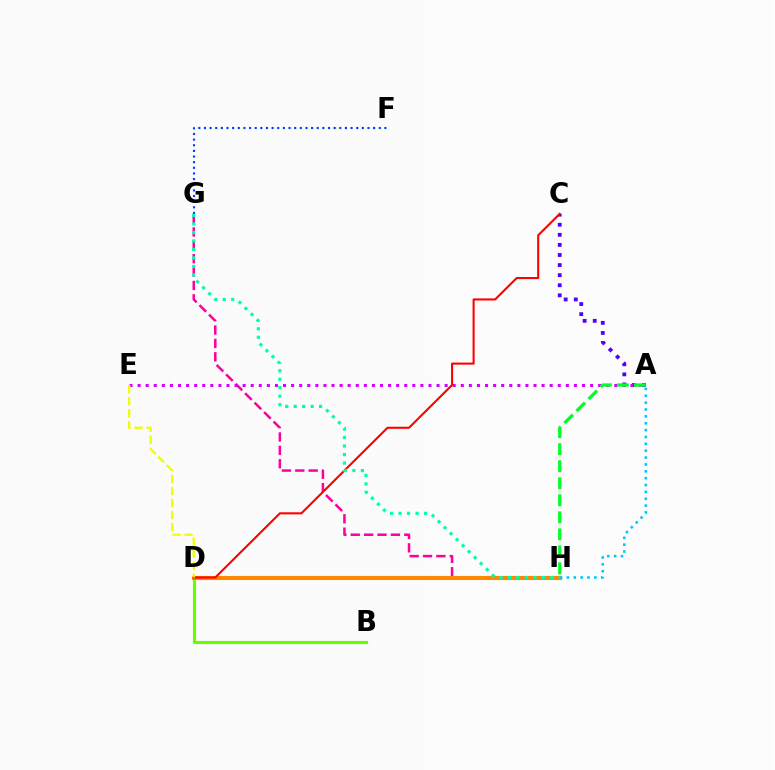{('B', 'D'): [{'color': '#66ff00', 'line_style': 'solid', 'thickness': 2.27}], ('G', 'H'): [{'color': '#ff00a0', 'line_style': 'dashed', 'thickness': 1.82}, {'color': '#00ffaf', 'line_style': 'dotted', 'thickness': 2.31}], ('D', 'H'): [{'color': '#ff8800', 'line_style': 'solid', 'thickness': 2.94}], ('A', 'C'): [{'color': '#4f00ff', 'line_style': 'dotted', 'thickness': 2.74}], ('A', 'E'): [{'color': '#d600ff', 'line_style': 'dotted', 'thickness': 2.2}], ('A', 'H'): [{'color': '#00c7ff', 'line_style': 'dotted', 'thickness': 1.86}, {'color': '#00ff27', 'line_style': 'dashed', 'thickness': 2.31}], ('C', 'D'): [{'color': '#ff0000', 'line_style': 'solid', 'thickness': 1.51}], ('F', 'G'): [{'color': '#003fff', 'line_style': 'dotted', 'thickness': 1.53}], ('D', 'E'): [{'color': '#eeff00', 'line_style': 'dashed', 'thickness': 1.63}]}